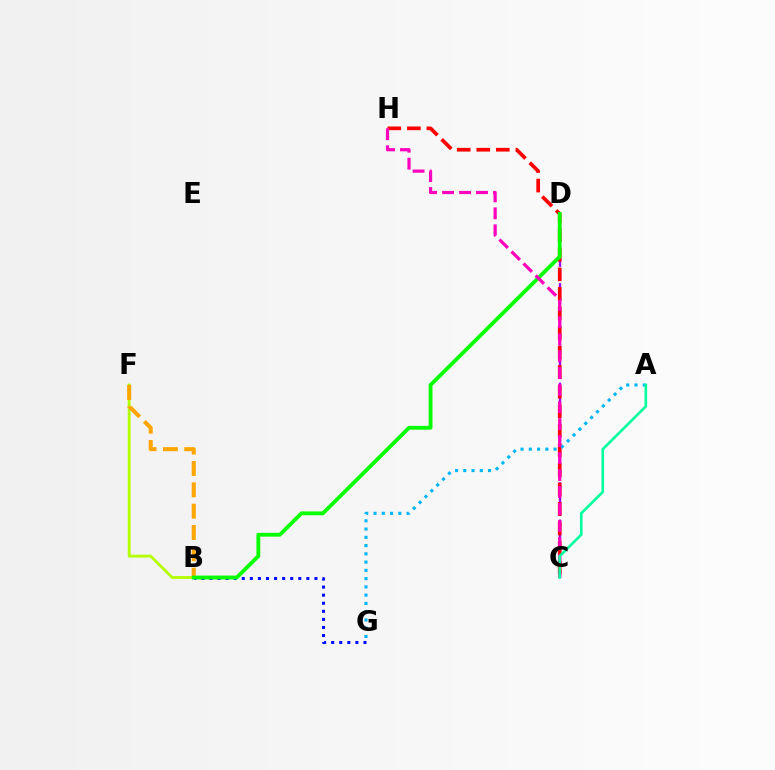{('B', 'G'): [{'color': '#0010ff', 'line_style': 'dotted', 'thickness': 2.19}], ('C', 'D'): [{'color': '#9b00ff', 'line_style': 'dashed', 'thickness': 1.69}], ('C', 'H'): [{'color': '#ff0000', 'line_style': 'dashed', 'thickness': 2.66}, {'color': '#ff00bd', 'line_style': 'dashed', 'thickness': 2.31}], ('B', 'F'): [{'color': '#b3ff00', 'line_style': 'solid', 'thickness': 2.05}, {'color': '#ffa500', 'line_style': 'dashed', 'thickness': 2.9}], ('B', 'D'): [{'color': '#08ff00', 'line_style': 'solid', 'thickness': 2.76}], ('A', 'G'): [{'color': '#00b5ff', 'line_style': 'dotted', 'thickness': 2.24}], ('A', 'C'): [{'color': '#00ff9d', 'line_style': 'solid', 'thickness': 1.9}]}